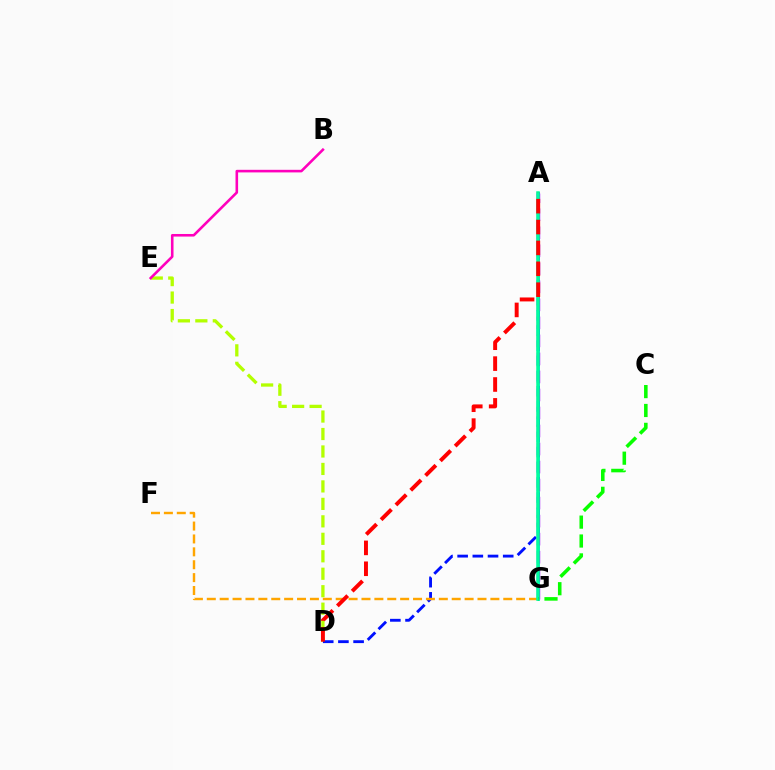{('A', 'G'): [{'color': '#00b5ff', 'line_style': 'solid', 'thickness': 1.96}, {'color': '#9b00ff', 'line_style': 'dashed', 'thickness': 2.45}, {'color': '#00ff9d', 'line_style': 'solid', 'thickness': 2.52}], ('D', 'E'): [{'color': '#b3ff00', 'line_style': 'dashed', 'thickness': 2.37}], ('A', 'D'): [{'color': '#0010ff', 'line_style': 'dashed', 'thickness': 2.06}, {'color': '#ff0000', 'line_style': 'dashed', 'thickness': 2.84}], ('B', 'E'): [{'color': '#ff00bd', 'line_style': 'solid', 'thickness': 1.86}], ('F', 'G'): [{'color': '#ffa500', 'line_style': 'dashed', 'thickness': 1.75}], ('C', 'G'): [{'color': '#08ff00', 'line_style': 'dashed', 'thickness': 2.57}]}